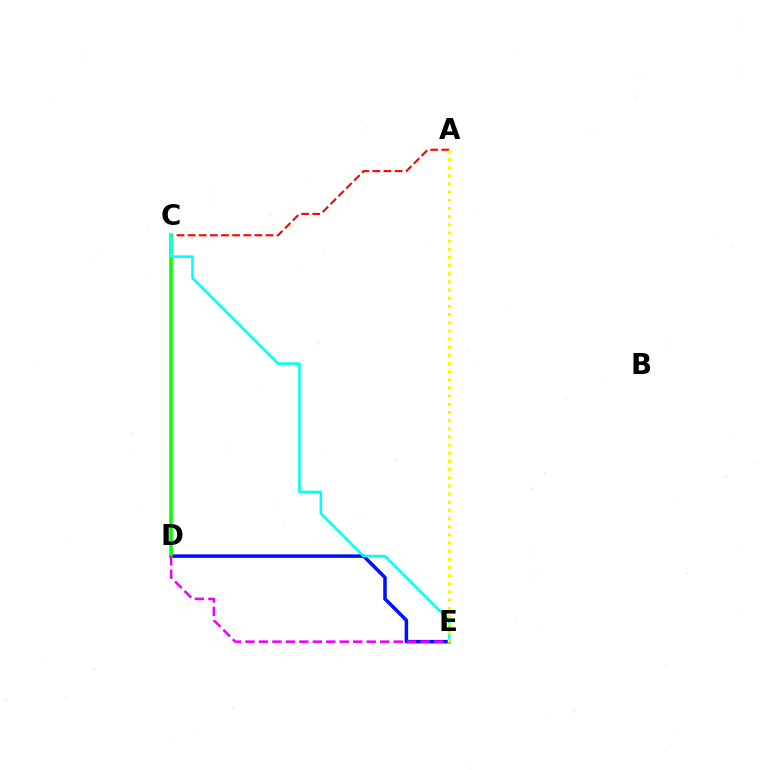{('D', 'E'): [{'color': '#0010ff', 'line_style': 'solid', 'thickness': 2.53}, {'color': '#ee00ff', 'line_style': 'dashed', 'thickness': 1.83}], ('A', 'C'): [{'color': '#ff0000', 'line_style': 'dashed', 'thickness': 1.51}], ('C', 'D'): [{'color': '#08ff00', 'line_style': 'solid', 'thickness': 2.52}], ('C', 'E'): [{'color': '#00fff6', 'line_style': 'solid', 'thickness': 1.86}], ('A', 'E'): [{'color': '#fcf500', 'line_style': 'dotted', 'thickness': 2.22}]}